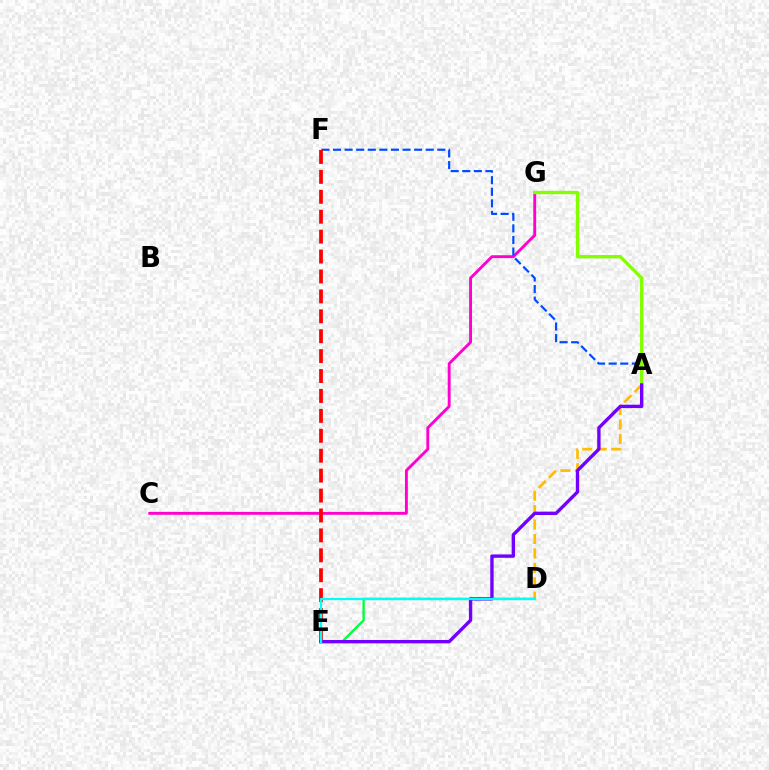{('C', 'G'): [{'color': '#ff00cf', 'line_style': 'solid', 'thickness': 2.07}], ('A', 'F'): [{'color': '#004bff', 'line_style': 'dashed', 'thickness': 1.57}], ('A', 'G'): [{'color': '#84ff00', 'line_style': 'solid', 'thickness': 2.42}], ('A', 'D'): [{'color': '#ffbd00', 'line_style': 'dashed', 'thickness': 1.96}], ('D', 'E'): [{'color': '#00ff39', 'line_style': 'solid', 'thickness': 1.67}, {'color': '#00fff6', 'line_style': 'solid', 'thickness': 1.63}], ('E', 'F'): [{'color': '#ff0000', 'line_style': 'dashed', 'thickness': 2.71}], ('A', 'E'): [{'color': '#7200ff', 'line_style': 'solid', 'thickness': 2.43}]}